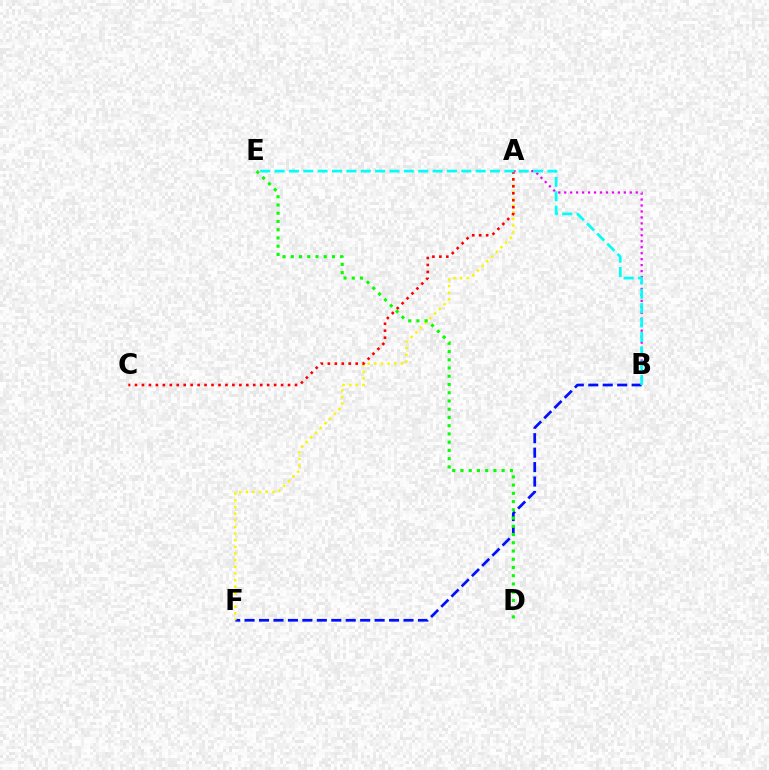{('B', 'F'): [{'color': '#0010ff', 'line_style': 'dashed', 'thickness': 1.96}], ('A', 'F'): [{'color': '#fcf500', 'line_style': 'dotted', 'thickness': 1.81}], ('A', 'B'): [{'color': '#ee00ff', 'line_style': 'dotted', 'thickness': 1.62}], ('A', 'C'): [{'color': '#ff0000', 'line_style': 'dotted', 'thickness': 1.89}], ('D', 'E'): [{'color': '#08ff00', 'line_style': 'dotted', 'thickness': 2.24}], ('B', 'E'): [{'color': '#00fff6', 'line_style': 'dashed', 'thickness': 1.95}]}